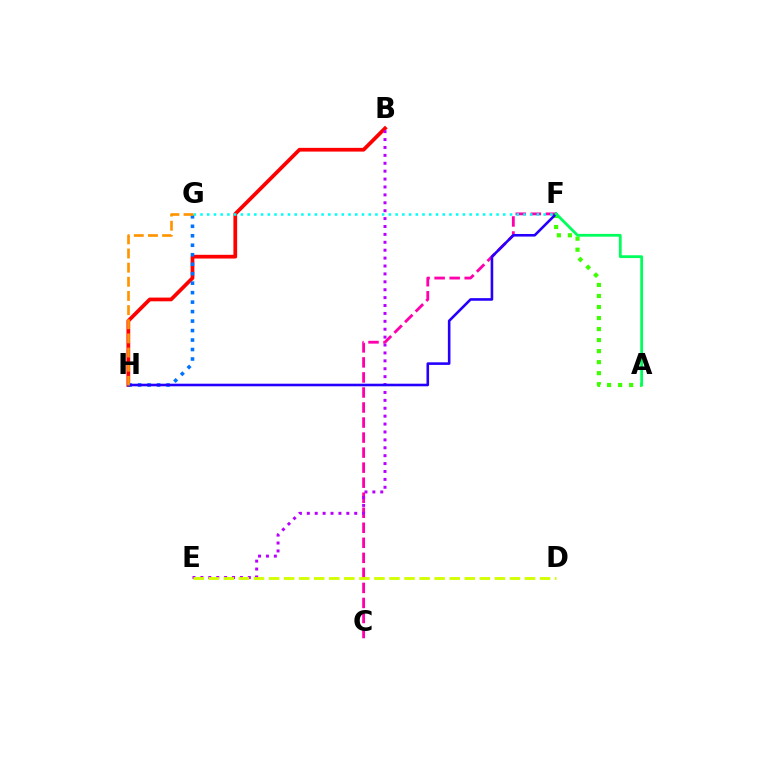{('C', 'F'): [{'color': '#ff00ac', 'line_style': 'dashed', 'thickness': 2.04}], ('B', 'H'): [{'color': '#ff0000', 'line_style': 'solid', 'thickness': 2.69}], ('B', 'E'): [{'color': '#b900ff', 'line_style': 'dotted', 'thickness': 2.15}], ('D', 'E'): [{'color': '#d1ff00', 'line_style': 'dashed', 'thickness': 2.05}], ('G', 'H'): [{'color': '#0074ff', 'line_style': 'dotted', 'thickness': 2.58}, {'color': '#ff9400', 'line_style': 'dashed', 'thickness': 1.92}], ('F', 'G'): [{'color': '#00fff6', 'line_style': 'dotted', 'thickness': 1.83}], ('A', 'F'): [{'color': '#3dff00', 'line_style': 'dotted', 'thickness': 3.0}, {'color': '#00ff5c', 'line_style': 'solid', 'thickness': 2.01}], ('F', 'H'): [{'color': '#2500ff', 'line_style': 'solid', 'thickness': 1.87}]}